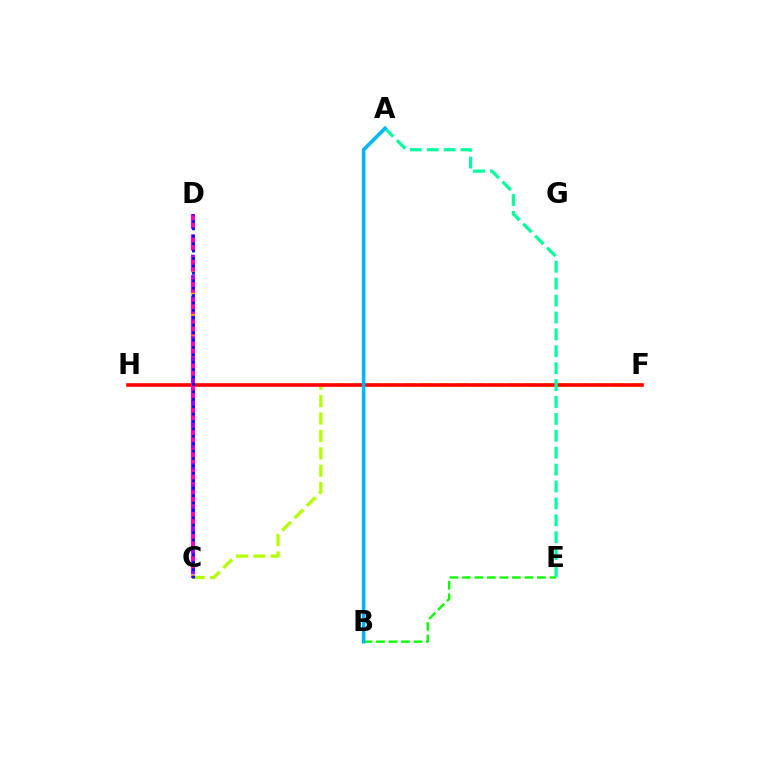{('C', 'D'): [{'color': '#ffa500', 'line_style': 'dotted', 'thickness': 2.97}, {'color': '#9b00ff', 'line_style': 'dashed', 'thickness': 2.77}, {'color': '#ff00bd', 'line_style': 'dashed', 'thickness': 2.89}, {'color': '#0010ff', 'line_style': 'dotted', 'thickness': 2.01}], ('B', 'E'): [{'color': '#08ff00', 'line_style': 'dashed', 'thickness': 1.7}], ('C', 'F'): [{'color': '#b3ff00', 'line_style': 'dashed', 'thickness': 2.36}], ('F', 'H'): [{'color': '#ff0000', 'line_style': 'solid', 'thickness': 2.59}], ('A', 'E'): [{'color': '#00ff9d', 'line_style': 'dashed', 'thickness': 2.3}], ('A', 'B'): [{'color': '#00b5ff', 'line_style': 'solid', 'thickness': 2.59}]}